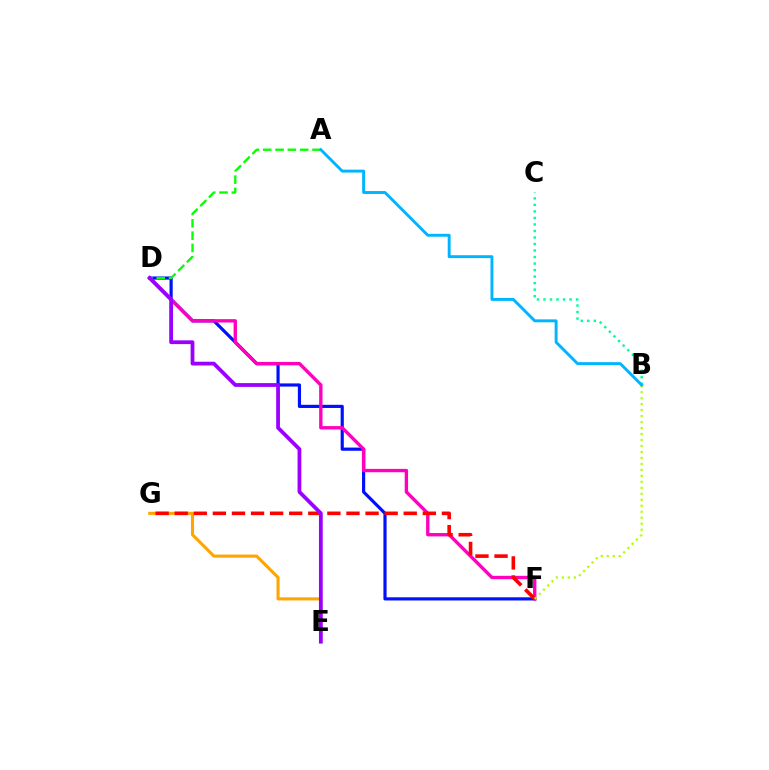{('E', 'G'): [{'color': '#ffa500', 'line_style': 'solid', 'thickness': 2.22}], ('D', 'F'): [{'color': '#0010ff', 'line_style': 'solid', 'thickness': 2.29}, {'color': '#ff00bd', 'line_style': 'solid', 'thickness': 2.43}], ('B', 'C'): [{'color': '#00ff9d', 'line_style': 'dotted', 'thickness': 1.77}], ('F', 'G'): [{'color': '#ff0000', 'line_style': 'dashed', 'thickness': 2.59}], ('A', 'D'): [{'color': '#08ff00', 'line_style': 'dashed', 'thickness': 1.67}], ('B', 'F'): [{'color': '#b3ff00', 'line_style': 'dotted', 'thickness': 1.62}], ('A', 'B'): [{'color': '#00b5ff', 'line_style': 'solid', 'thickness': 2.1}], ('D', 'E'): [{'color': '#9b00ff', 'line_style': 'solid', 'thickness': 2.72}]}